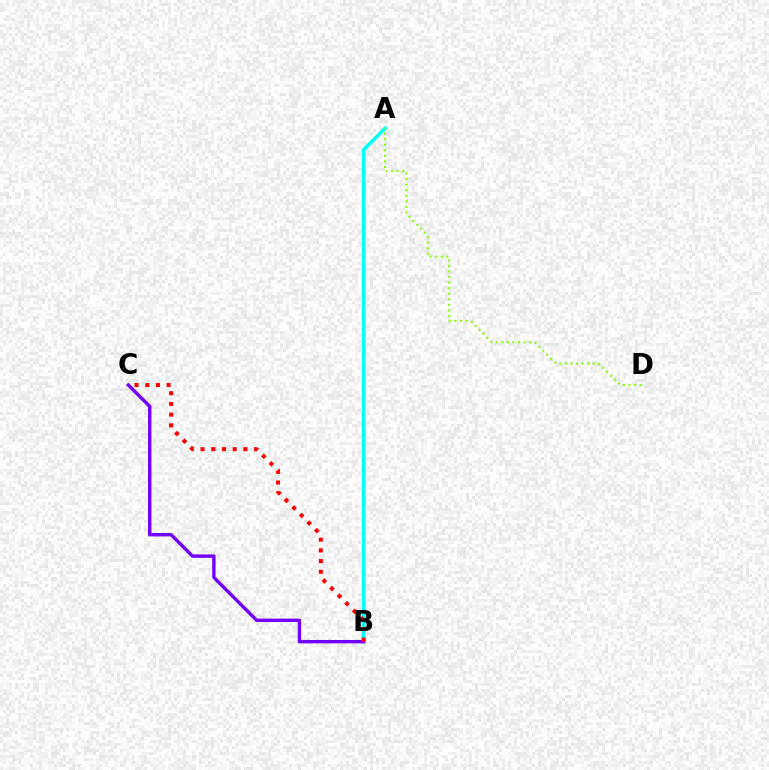{('A', 'B'): [{'color': '#00fff6', 'line_style': 'solid', 'thickness': 2.53}], ('A', 'D'): [{'color': '#84ff00', 'line_style': 'dotted', 'thickness': 1.51}], ('B', 'C'): [{'color': '#7200ff', 'line_style': 'solid', 'thickness': 2.44}, {'color': '#ff0000', 'line_style': 'dotted', 'thickness': 2.91}]}